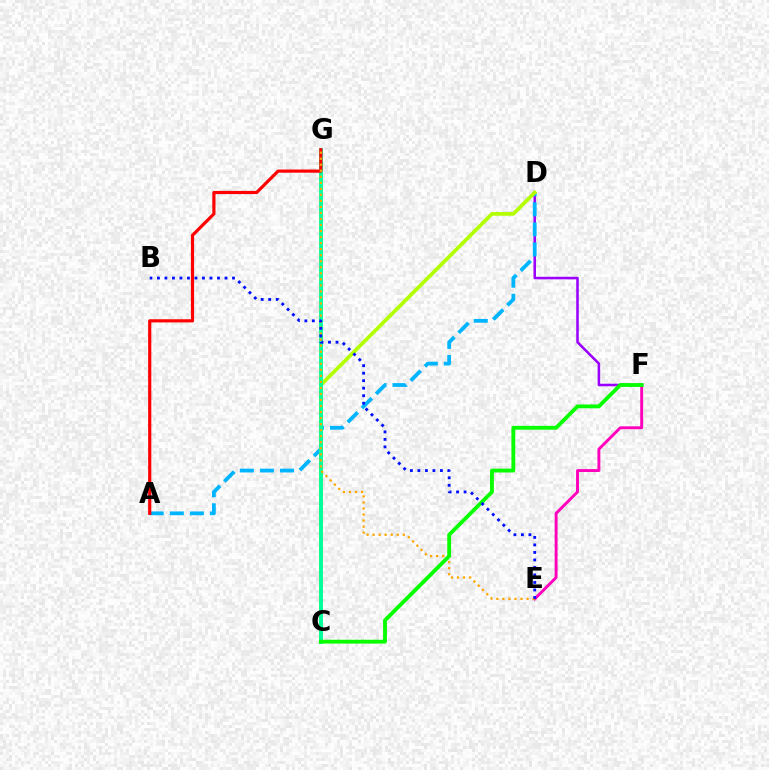{('D', 'F'): [{'color': '#9b00ff', 'line_style': 'solid', 'thickness': 1.83}], ('A', 'D'): [{'color': '#00b5ff', 'line_style': 'dashed', 'thickness': 2.73}], ('C', 'D'): [{'color': '#b3ff00', 'line_style': 'solid', 'thickness': 2.65}], ('C', 'G'): [{'color': '#00ff9d', 'line_style': 'solid', 'thickness': 2.77}], ('E', 'F'): [{'color': '#ff00bd', 'line_style': 'solid', 'thickness': 2.09}], ('A', 'G'): [{'color': '#ff0000', 'line_style': 'solid', 'thickness': 2.29}], ('E', 'G'): [{'color': '#ffa500', 'line_style': 'dotted', 'thickness': 1.64}], ('C', 'F'): [{'color': '#08ff00', 'line_style': 'solid', 'thickness': 2.76}], ('B', 'E'): [{'color': '#0010ff', 'line_style': 'dotted', 'thickness': 2.04}]}